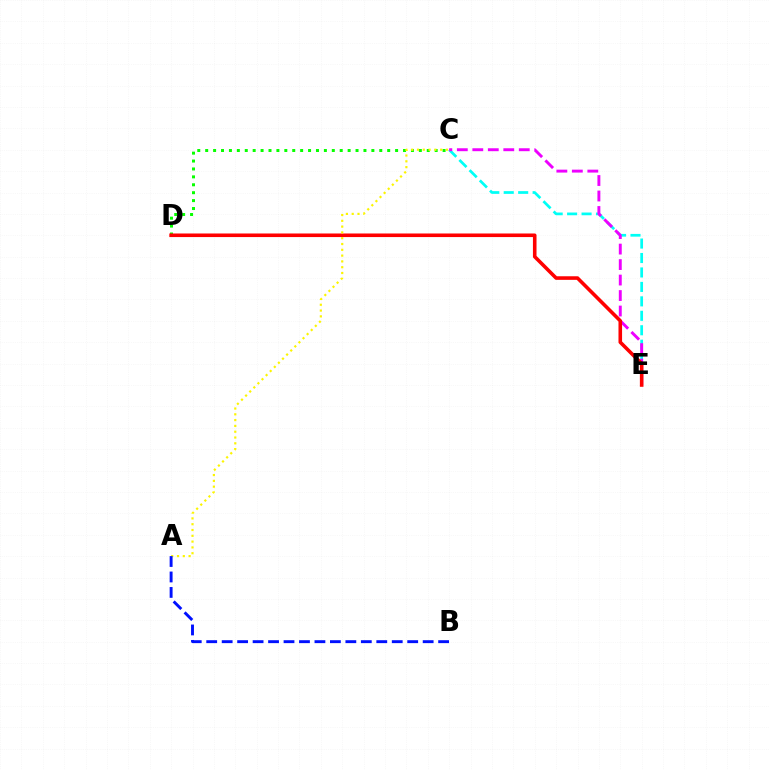{('C', 'E'): [{'color': '#00fff6', 'line_style': 'dashed', 'thickness': 1.96}, {'color': '#ee00ff', 'line_style': 'dashed', 'thickness': 2.1}], ('C', 'D'): [{'color': '#08ff00', 'line_style': 'dotted', 'thickness': 2.15}], ('D', 'E'): [{'color': '#ff0000', 'line_style': 'solid', 'thickness': 2.58}], ('A', 'C'): [{'color': '#fcf500', 'line_style': 'dotted', 'thickness': 1.58}], ('A', 'B'): [{'color': '#0010ff', 'line_style': 'dashed', 'thickness': 2.1}]}